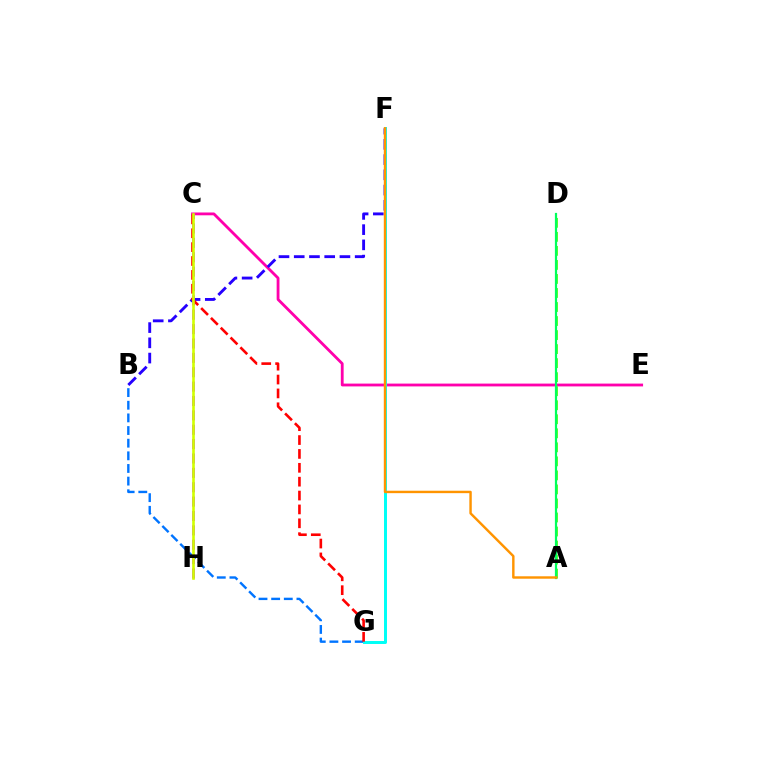{('B', 'G'): [{'color': '#0074ff', 'line_style': 'dashed', 'thickness': 1.72}], ('C', 'E'): [{'color': '#ff00ac', 'line_style': 'solid', 'thickness': 2.02}], ('A', 'D'): [{'color': '#3dff00', 'line_style': 'dashed', 'thickness': 1.91}, {'color': '#00ff5c', 'line_style': 'solid', 'thickness': 1.59}], ('B', 'F'): [{'color': '#2500ff', 'line_style': 'dashed', 'thickness': 2.07}], ('C', 'H'): [{'color': '#b900ff', 'line_style': 'dashed', 'thickness': 1.95}, {'color': '#d1ff00', 'line_style': 'solid', 'thickness': 1.89}], ('F', 'G'): [{'color': '#00fff6', 'line_style': 'solid', 'thickness': 2.14}], ('A', 'F'): [{'color': '#ff9400', 'line_style': 'solid', 'thickness': 1.75}], ('C', 'G'): [{'color': '#ff0000', 'line_style': 'dashed', 'thickness': 1.88}]}